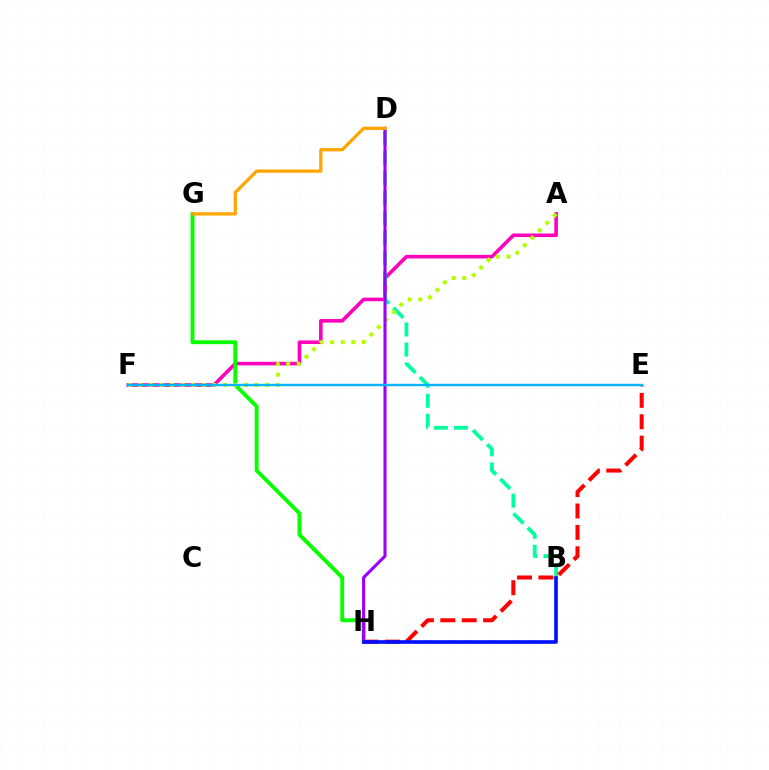{('A', 'F'): [{'color': '#ff00bd', 'line_style': 'solid', 'thickness': 2.59}, {'color': '#b3ff00', 'line_style': 'dotted', 'thickness': 2.87}], ('B', 'D'): [{'color': '#00ff9d', 'line_style': 'dashed', 'thickness': 2.72}], ('E', 'H'): [{'color': '#ff0000', 'line_style': 'dashed', 'thickness': 2.91}], ('G', 'H'): [{'color': '#08ff00', 'line_style': 'solid', 'thickness': 2.8}], ('D', 'H'): [{'color': '#9b00ff', 'line_style': 'solid', 'thickness': 2.23}], ('D', 'G'): [{'color': '#ffa500', 'line_style': 'solid', 'thickness': 2.36}], ('B', 'H'): [{'color': '#0010ff', 'line_style': 'solid', 'thickness': 2.62}], ('E', 'F'): [{'color': '#00b5ff', 'line_style': 'solid', 'thickness': 1.72}]}